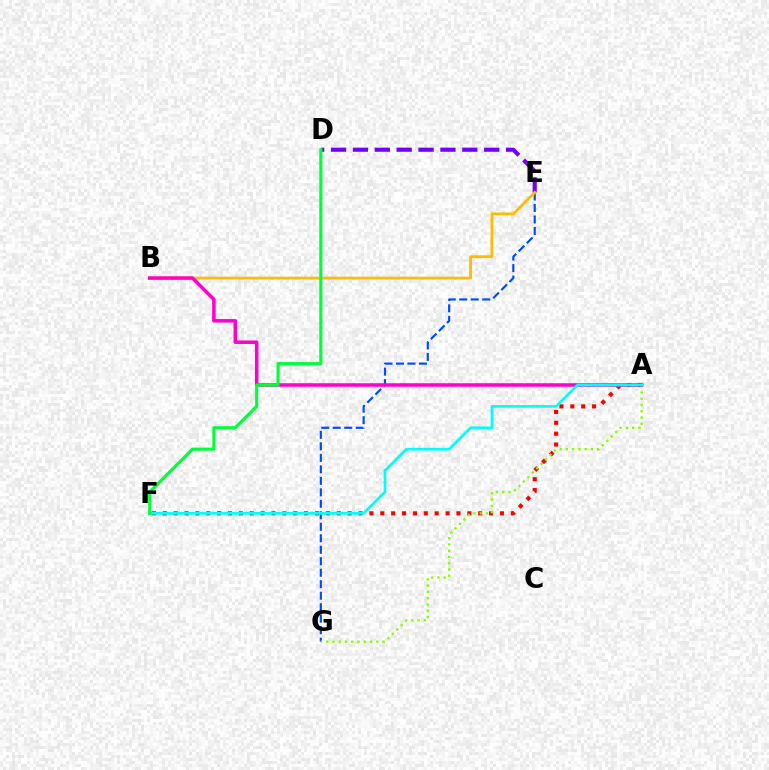{('E', 'G'): [{'color': '#004bff', 'line_style': 'dashed', 'thickness': 1.56}], ('D', 'E'): [{'color': '#7200ff', 'line_style': 'dashed', 'thickness': 2.97}], ('A', 'F'): [{'color': '#ff0000', 'line_style': 'dotted', 'thickness': 2.96}, {'color': '#00fff6', 'line_style': 'solid', 'thickness': 1.93}], ('A', 'G'): [{'color': '#84ff00', 'line_style': 'dotted', 'thickness': 1.7}], ('B', 'E'): [{'color': '#ffbd00', 'line_style': 'solid', 'thickness': 2.03}], ('A', 'B'): [{'color': '#ff00cf', 'line_style': 'solid', 'thickness': 2.54}], ('D', 'F'): [{'color': '#00ff39', 'line_style': 'solid', 'thickness': 2.25}]}